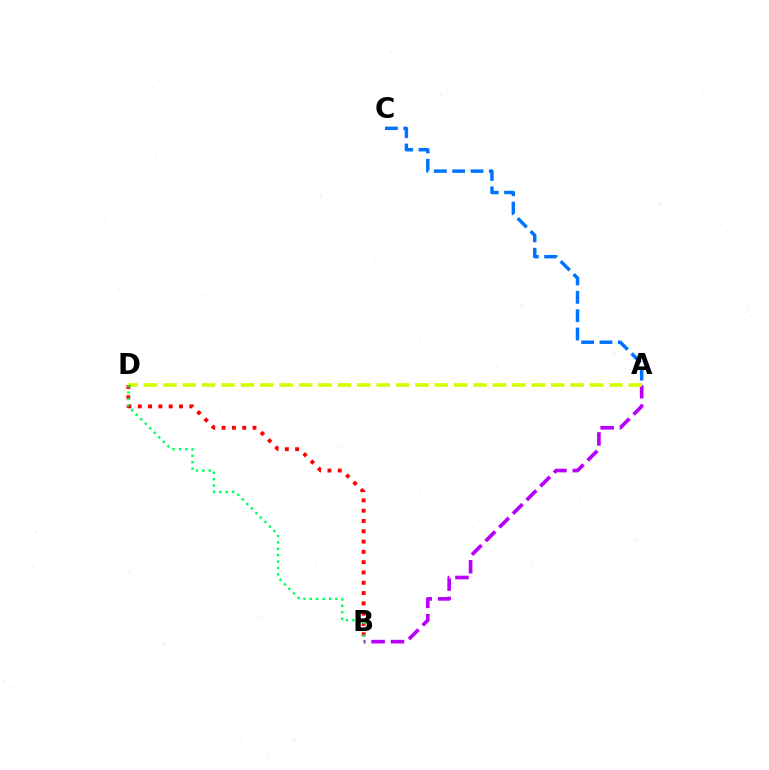{('A', 'B'): [{'color': '#b900ff', 'line_style': 'dashed', 'thickness': 2.63}], ('A', 'D'): [{'color': '#d1ff00', 'line_style': 'dashed', 'thickness': 2.63}], ('B', 'D'): [{'color': '#ff0000', 'line_style': 'dotted', 'thickness': 2.8}, {'color': '#00ff5c', 'line_style': 'dotted', 'thickness': 1.74}], ('A', 'C'): [{'color': '#0074ff', 'line_style': 'dashed', 'thickness': 2.49}]}